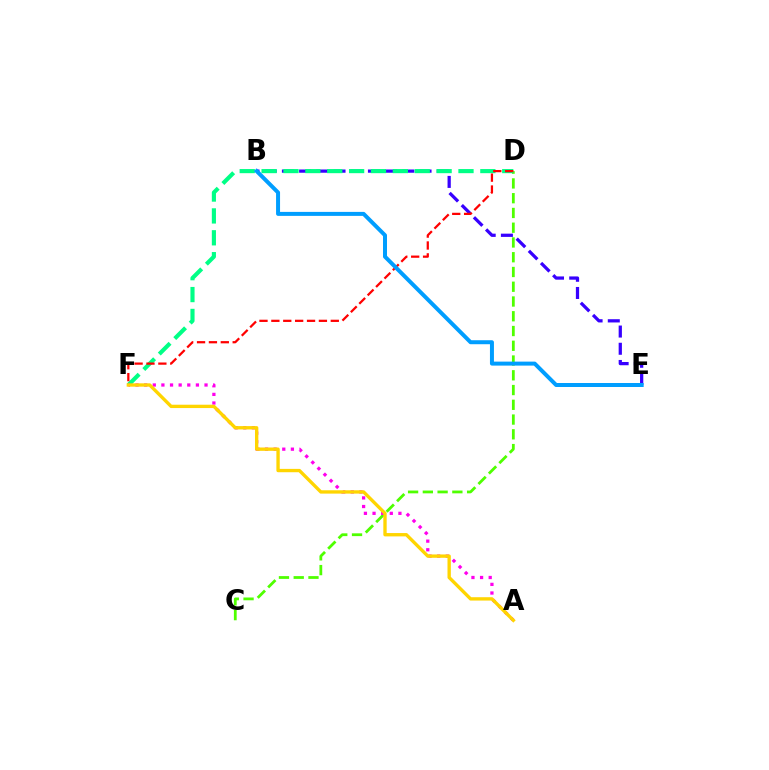{('B', 'E'): [{'color': '#3700ff', 'line_style': 'dashed', 'thickness': 2.34}, {'color': '#009eff', 'line_style': 'solid', 'thickness': 2.87}], ('C', 'D'): [{'color': '#4fff00', 'line_style': 'dashed', 'thickness': 2.0}], ('D', 'F'): [{'color': '#00ff86', 'line_style': 'dashed', 'thickness': 2.97}, {'color': '#ff0000', 'line_style': 'dashed', 'thickness': 1.61}], ('A', 'F'): [{'color': '#ff00ed', 'line_style': 'dotted', 'thickness': 2.34}, {'color': '#ffd500', 'line_style': 'solid', 'thickness': 2.41}]}